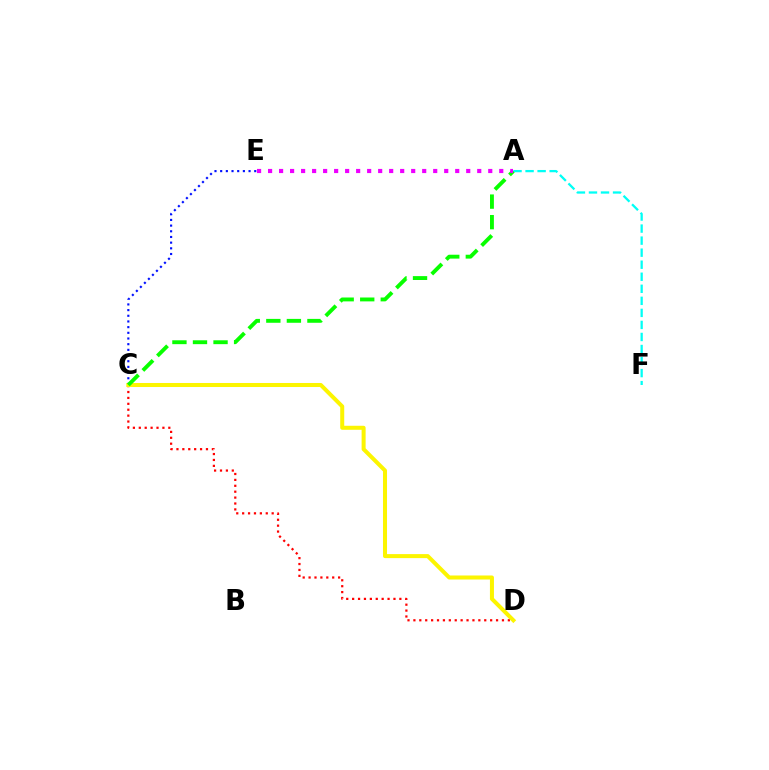{('A', 'F'): [{'color': '#00fff6', 'line_style': 'dashed', 'thickness': 1.64}], ('C', 'D'): [{'color': '#ff0000', 'line_style': 'dotted', 'thickness': 1.6}, {'color': '#fcf500', 'line_style': 'solid', 'thickness': 2.89}], ('C', 'E'): [{'color': '#0010ff', 'line_style': 'dotted', 'thickness': 1.54}], ('A', 'C'): [{'color': '#08ff00', 'line_style': 'dashed', 'thickness': 2.79}], ('A', 'E'): [{'color': '#ee00ff', 'line_style': 'dotted', 'thickness': 2.99}]}